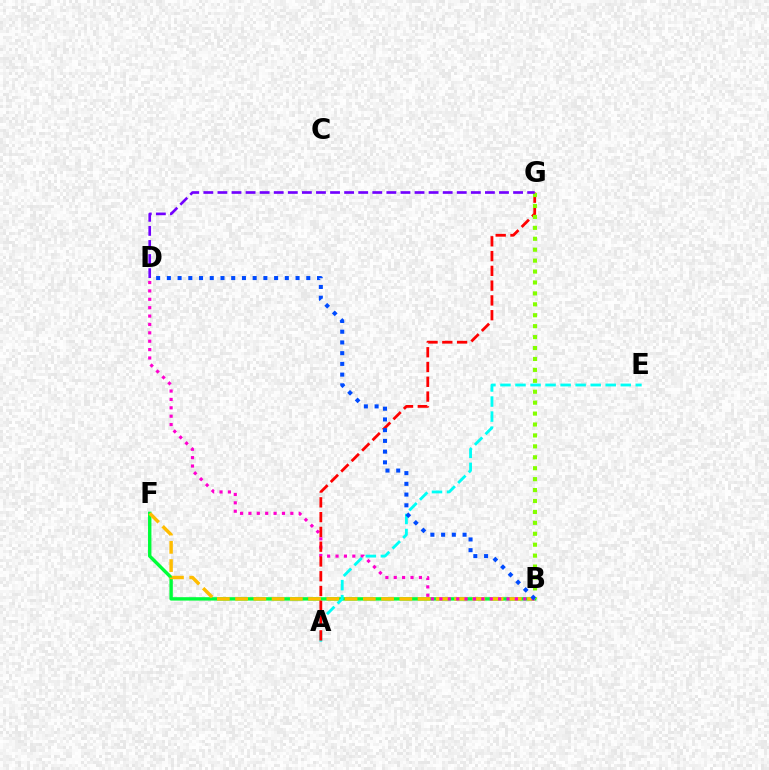{('B', 'F'): [{'color': '#00ff39', 'line_style': 'solid', 'thickness': 2.45}, {'color': '#ffbd00', 'line_style': 'dashed', 'thickness': 2.48}], ('B', 'D'): [{'color': '#ff00cf', 'line_style': 'dotted', 'thickness': 2.28}, {'color': '#004bff', 'line_style': 'dotted', 'thickness': 2.91}], ('A', 'E'): [{'color': '#00fff6', 'line_style': 'dashed', 'thickness': 2.04}], ('A', 'G'): [{'color': '#ff0000', 'line_style': 'dashed', 'thickness': 2.01}], ('B', 'G'): [{'color': '#84ff00', 'line_style': 'dotted', 'thickness': 2.97}], ('D', 'G'): [{'color': '#7200ff', 'line_style': 'dashed', 'thickness': 1.91}]}